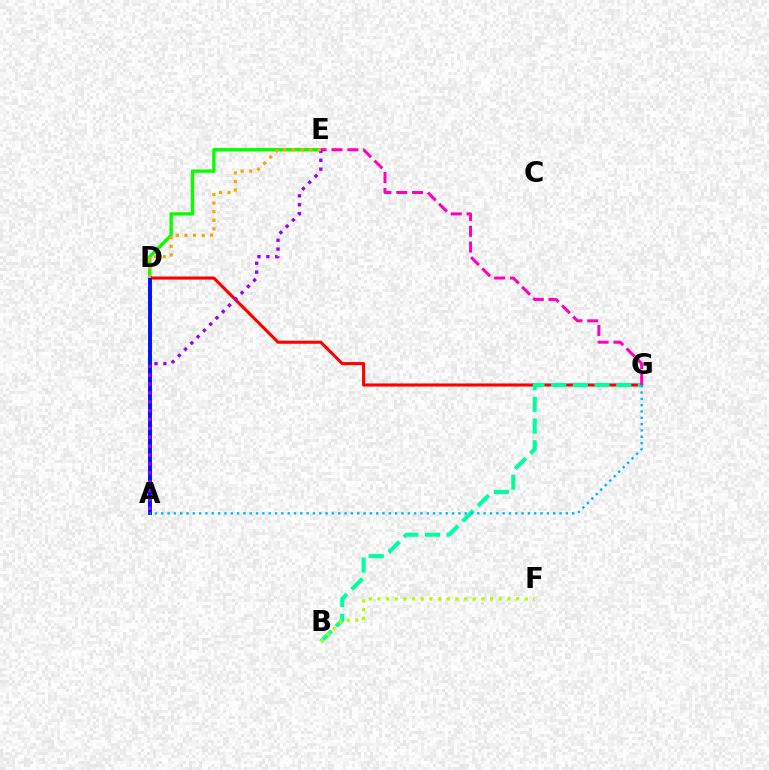{('D', 'E'): [{'color': '#08ff00', 'line_style': 'solid', 'thickness': 2.41}, {'color': '#ffa500', 'line_style': 'dotted', 'thickness': 2.34}], ('D', 'G'): [{'color': '#ff0000', 'line_style': 'solid', 'thickness': 2.23}], ('B', 'G'): [{'color': '#00ff9d', 'line_style': 'dashed', 'thickness': 2.94}], ('E', 'G'): [{'color': '#ff00bd', 'line_style': 'dashed', 'thickness': 2.15}], ('A', 'D'): [{'color': '#0010ff', 'line_style': 'solid', 'thickness': 2.83}], ('A', 'E'): [{'color': '#9b00ff', 'line_style': 'dotted', 'thickness': 2.41}], ('B', 'F'): [{'color': '#b3ff00', 'line_style': 'dotted', 'thickness': 2.35}], ('A', 'G'): [{'color': '#00b5ff', 'line_style': 'dotted', 'thickness': 1.72}]}